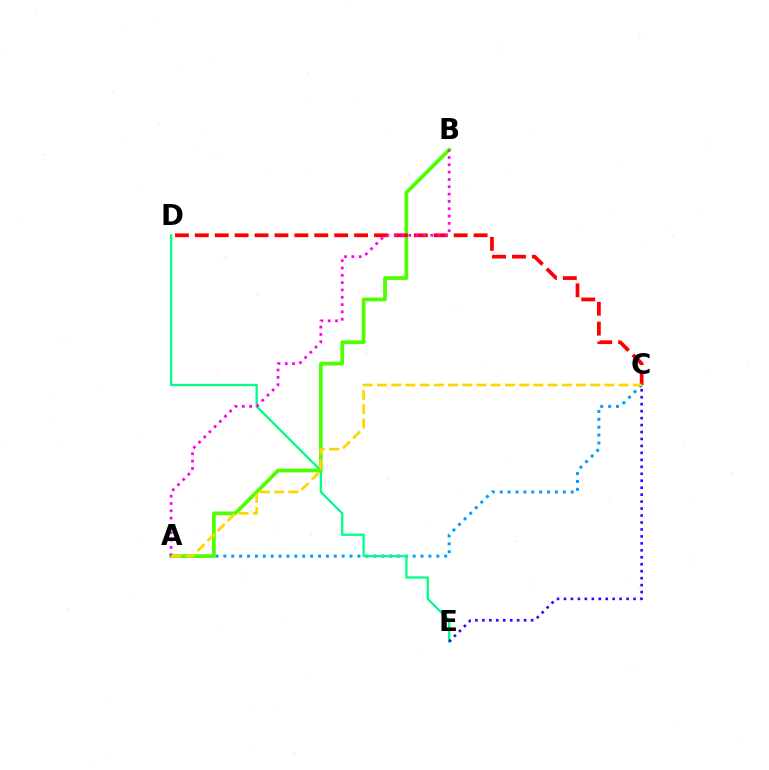{('A', 'C'): [{'color': '#009eff', 'line_style': 'dotted', 'thickness': 2.14}, {'color': '#ffd500', 'line_style': 'dashed', 'thickness': 1.93}], ('D', 'E'): [{'color': '#00ff86', 'line_style': 'solid', 'thickness': 1.65}], ('A', 'B'): [{'color': '#4fff00', 'line_style': 'solid', 'thickness': 2.68}, {'color': '#ff00ed', 'line_style': 'dotted', 'thickness': 1.99}], ('C', 'D'): [{'color': '#ff0000', 'line_style': 'dashed', 'thickness': 2.71}], ('C', 'E'): [{'color': '#3700ff', 'line_style': 'dotted', 'thickness': 1.89}]}